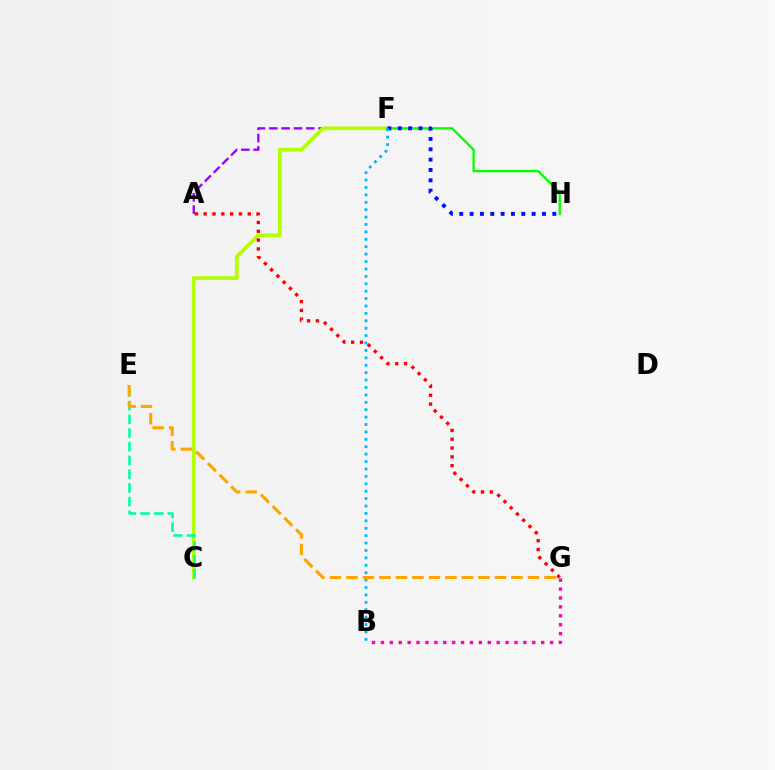{('A', 'F'): [{'color': '#9b00ff', 'line_style': 'dashed', 'thickness': 1.68}], ('C', 'F'): [{'color': '#b3ff00', 'line_style': 'solid', 'thickness': 2.7}], ('F', 'H'): [{'color': '#08ff00', 'line_style': 'solid', 'thickness': 1.68}, {'color': '#0010ff', 'line_style': 'dotted', 'thickness': 2.81}], ('C', 'E'): [{'color': '#00ff9d', 'line_style': 'dashed', 'thickness': 1.86}], ('B', 'G'): [{'color': '#ff00bd', 'line_style': 'dotted', 'thickness': 2.42}], ('B', 'F'): [{'color': '#00b5ff', 'line_style': 'dotted', 'thickness': 2.01}], ('A', 'G'): [{'color': '#ff0000', 'line_style': 'dotted', 'thickness': 2.4}], ('E', 'G'): [{'color': '#ffa500', 'line_style': 'dashed', 'thickness': 2.24}]}